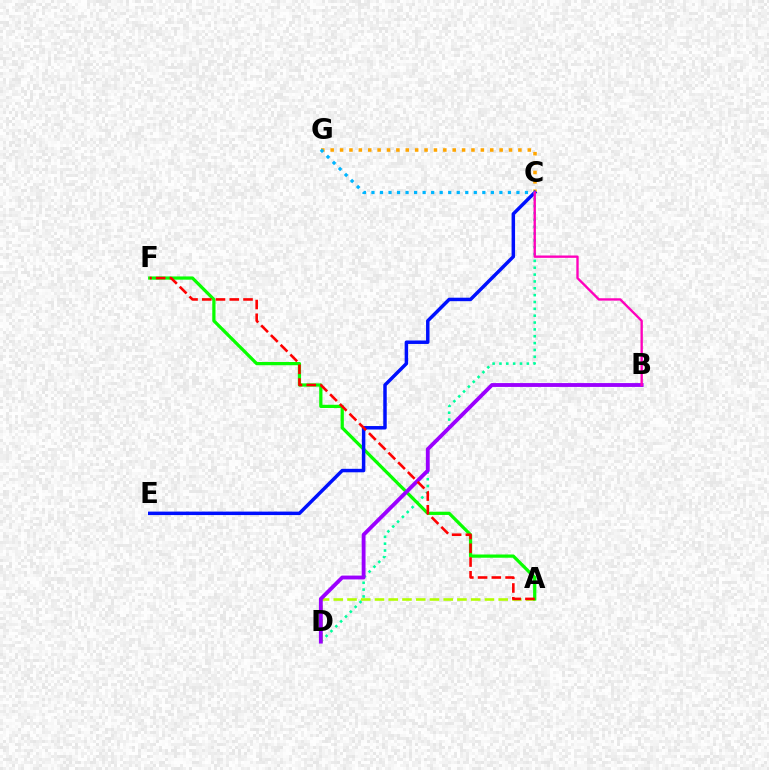{('C', 'D'): [{'color': '#00ff9d', 'line_style': 'dotted', 'thickness': 1.86}], ('C', 'G'): [{'color': '#ffa500', 'line_style': 'dotted', 'thickness': 2.55}, {'color': '#00b5ff', 'line_style': 'dotted', 'thickness': 2.32}], ('A', 'D'): [{'color': '#b3ff00', 'line_style': 'dashed', 'thickness': 1.87}], ('A', 'F'): [{'color': '#08ff00', 'line_style': 'solid', 'thickness': 2.33}, {'color': '#ff0000', 'line_style': 'dashed', 'thickness': 1.87}], ('C', 'E'): [{'color': '#0010ff', 'line_style': 'solid', 'thickness': 2.5}], ('B', 'D'): [{'color': '#9b00ff', 'line_style': 'solid', 'thickness': 2.77}], ('B', 'C'): [{'color': '#ff00bd', 'line_style': 'solid', 'thickness': 1.7}]}